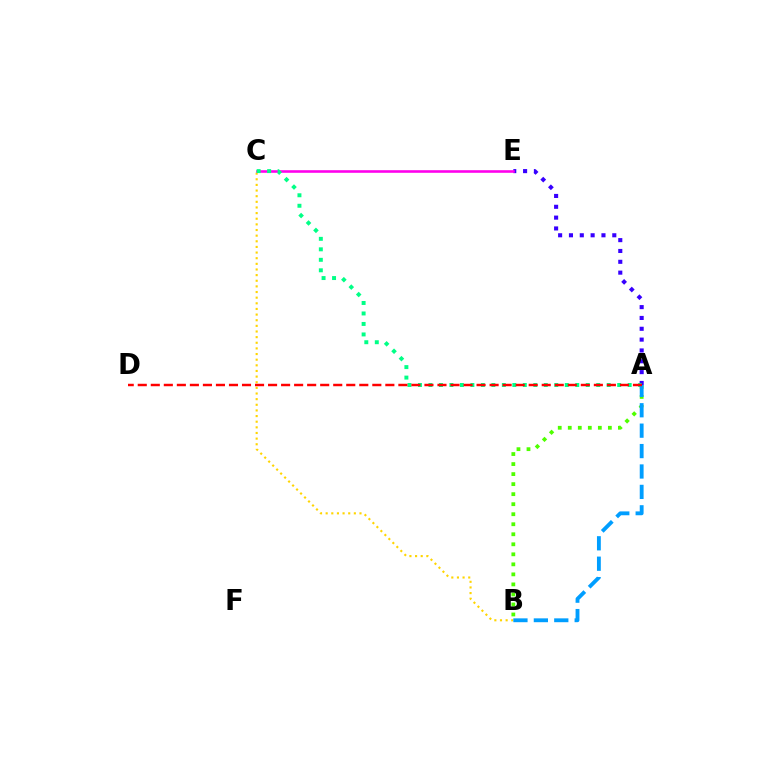{('B', 'C'): [{'color': '#ffd500', 'line_style': 'dotted', 'thickness': 1.53}], ('A', 'E'): [{'color': '#3700ff', 'line_style': 'dotted', 'thickness': 2.94}], ('A', 'B'): [{'color': '#4fff00', 'line_style': 'dotted', 'thickness': 2.72}, {'color': '#009eff', 'line_style': 'dashed', 'thickness': 2.77}], ('C', 'E'): [{'color': '#ff00ed', 'line_style': 'solid', 'thickness': 1.87}], ('A', 'C'): [{'color': '#00ff86', 'line_style': 'dotted', 'thickness': 2.85}], ('A', 'D'): [{'color': '#ff0000', 'line_style': 'dashed', 'thickness': 1.77}]}